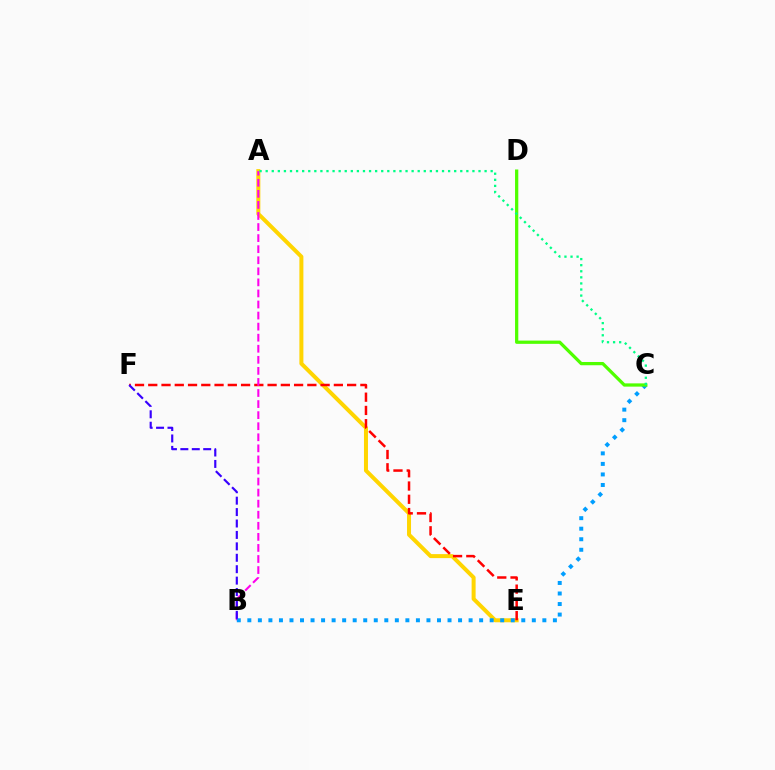{('A', 'E'): [{'color': '#ffd500', 'line_style': 'solid', 'thickness': 2.88}], ('E', 'F'): [{'color': '#ff0000', 'line_style': 'dashed', 'thickness': 1.8}], ('A', 'B'): [{'color': '#ff00ed', 'line_style': 'dashed', 'thickness': 1.5}], ('B', 'C'): [{'color': '#009eff', 'line_style': 'dotted', 'thickness': 2.86}], ('C', 'D'): [{'color': '#4fff00', 'line_style': 'solid', 'thickness': 2.34}], ('A', 'C'): [{'color': '#00ff86', 'line_style': 'dotted', 'thickness': 1.65}], ('B', 'F'): [{'color': '#3700ff', 'line_style': 'dashed', 'thickness': 1.55}]}